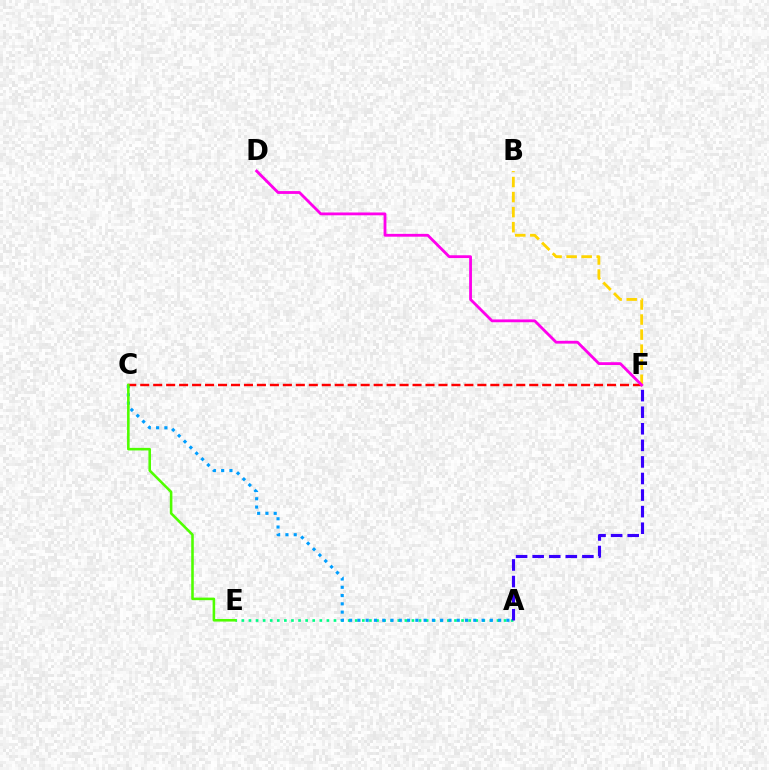{('B', 'F'): [{'color': '#ffd500', 'line_style': 'dashed', 'thickness': 2.04}], ('A', 'E'): [{'color': '#00ff86', 'line_style': 'dotted', 'thickness': 1.93}], ('A', 'C'): [{'color': '#009eff', 'line_style': 'dotted', 'thickness': 2.25}], ('C', 'F'): [{'color': '#ff0000', 'line_style': 'dashed', 'thickness': 1.76}], ('D', 'F'): [{'color': '#ff00ed', 'line_style': 'solid', 'thickness': 2.03}], ('C', 'E'): [{'color': '#4fff00', 'line_style': 'solid', 'thickness': 1.86}], ('A', 'F'): [{'color': '#3700ff', 'line_style': 'dashed', 'thickness': 2.25}]}